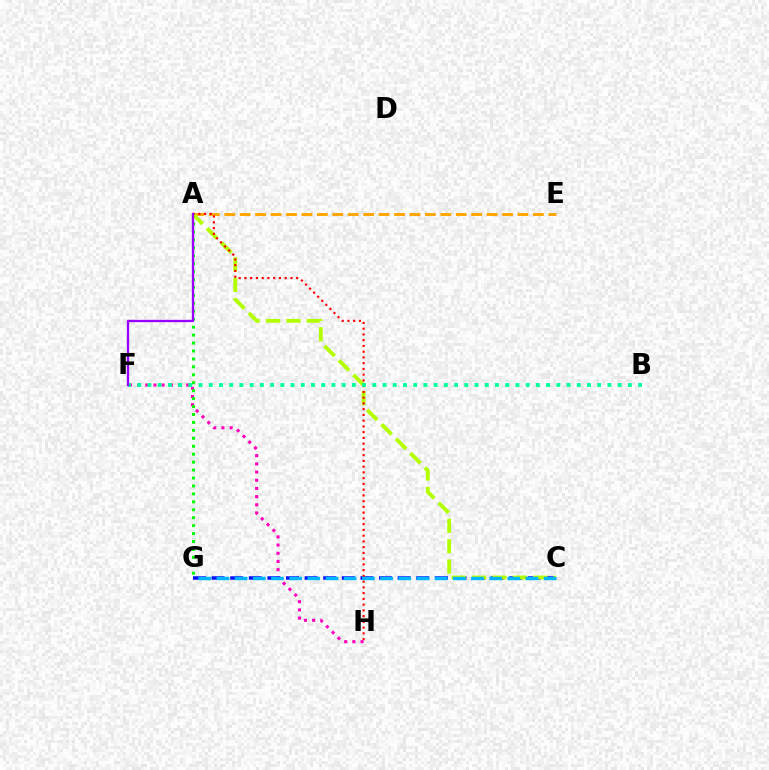{('F', 'H'): [{'color': '#ff00bd', 'line_style': 'dotted', 'thickness': 2.22}], ('C', 'G'): [{'color': '#0010ff', 'line_style': 'dashed', 'thickness': 2.53}, {'color': '#00b5ff', 'line_style': 'dashed', 'thickness': 2.47}], ('A', 'E'): [{'color': '#ffa500', 'line_style': 'dashed', 'thickness': 2.1}], ('A', 'G'): [{'color': '#08ff00', 'line_style': 'dotted', 'thickness': 2.16}], ('A', 'C'): [{'color': '#b3ff00', 'line_style': 'dashed', 'thickness': 2.77}], ('A', 'H'): [{'color': '#ff0000', 'line_style': 'dotted', 'thickness': 1.56}], ('B', 'F'): [{'color': '#00ff9d', 'line_style': 'dotted', 'thickness': 2.78}], ('A', 'F'): [{'color': '#9b00ff', 'line_style': 'solid', 'thickness': 1.66}]}